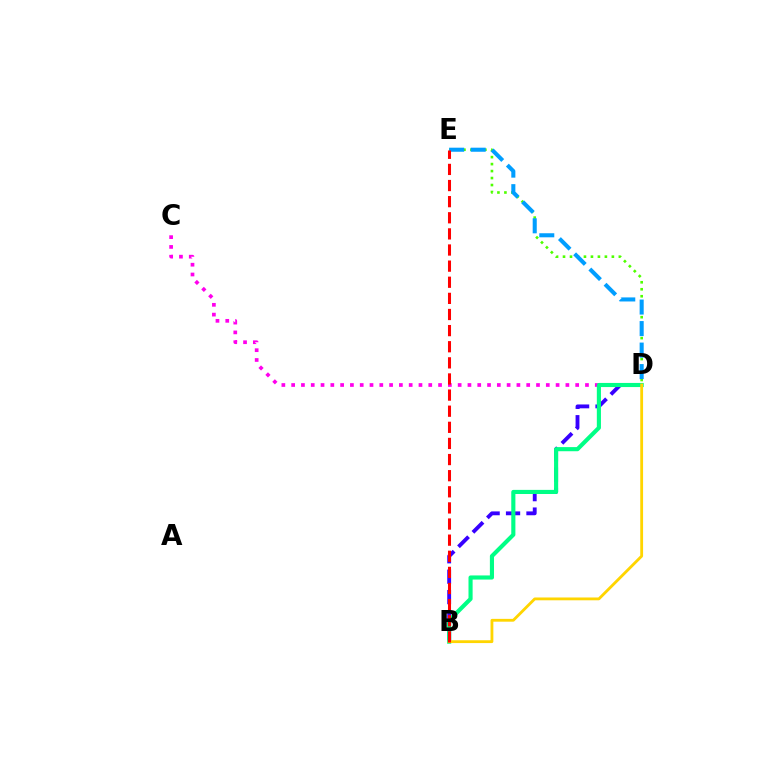{('C', 'D'): [{'color': '#ff00ed', 'line_style': 'dotted', 'thickness': 2.66}], ('B', 'D'): [{'color': '#3700ff', 'line_style': 'dashed', 'thickness': 2.78}, {'color': '#00ff86', 'line_style': 'solid', 'thickness': 2.97}, {'color': '#ffd500', 'line_style': 'solid', 'thickness': 2.03}], ('D', 'E'): [{'color': '#4fff00', 'line_style': 'dotted', 'thickness': 1.9}, {'color': '#009eff', 'line_style': 'dashed', 'thickness': 2.92}], ('B', 'E'): [{'color': '#ff0000', 'line_style': 'dashed', 'thickness': 2.19}]}